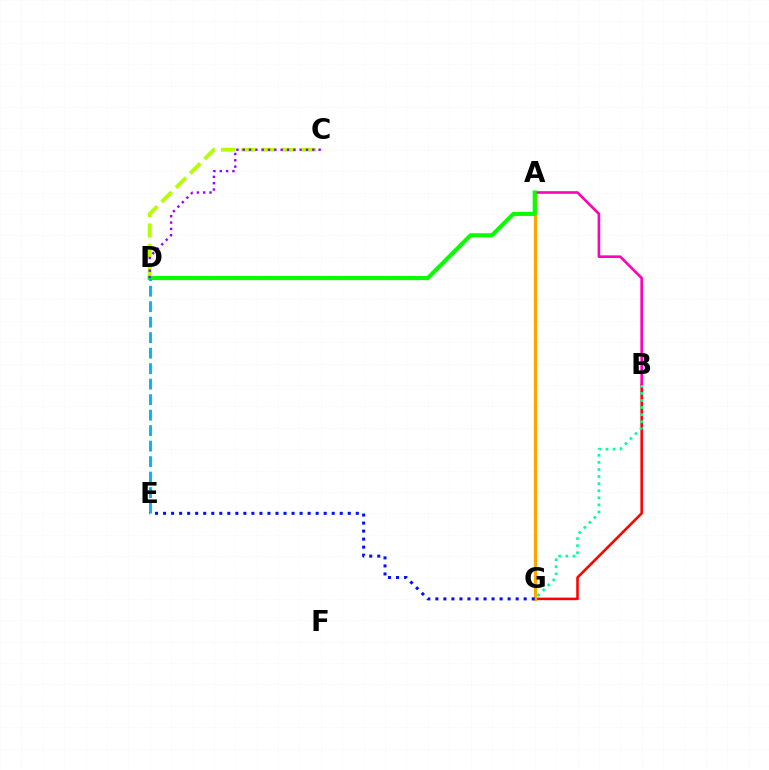{('B', 'G'): [{'color': '#ff0000', 'line_style': 'solid', 'thickness': 1.85}, {'color': '#00ff9d', 'line_style': 'dotted', 'thickness': 1.93}], ('A', 'G'): [{'color': '#ffa500', 'line_style': 'solid', 'thickness': 2.36}], ('A', 'B'): [{'color': '#ff00bd', 'line_style': 'solid', 'thickness': 1.89}], ('C', 'D'): [{'color': '#b3ff00', 'line_style': 'dashed', 'thickness': 2.75}, {'color': '#9b00ff', 'line_style': 'dotted', 'thickness': 1.72}], ('A', 'D'): [{'color': '#08ff00', 'line_style': 'solid', 'thickness': 2.96}], ('D', 'E'): [{'color': '#00b5ff', 'line_style': 'dashed', 'thickness': 2.1}], ('E', 'G'): [{'color': '#0010ff', 'line_style': 'dotted', 'thickness': 2.18}]}